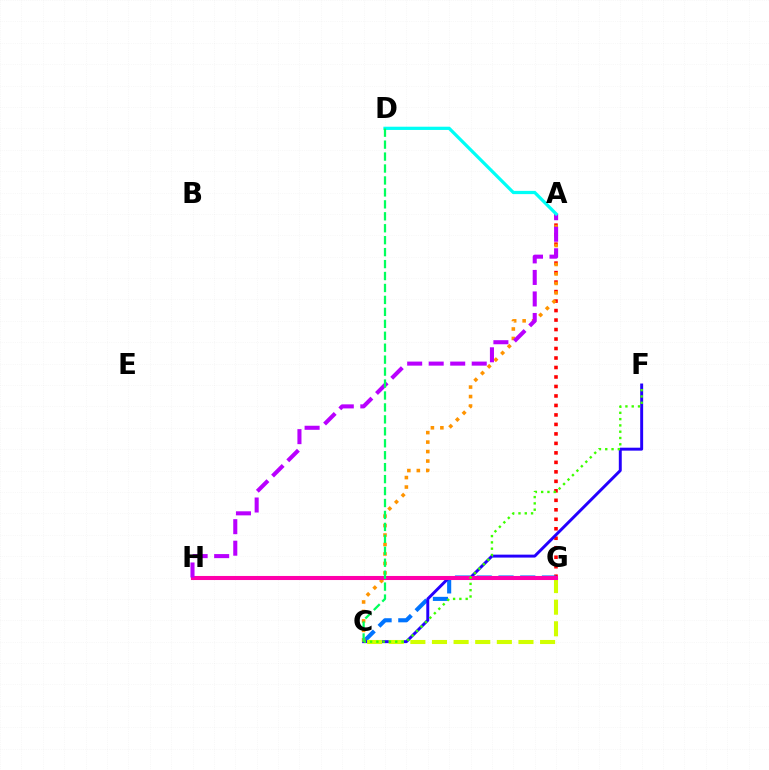{('A', 'G'): [{'color': '#ff0000', 'line_style': 'dotted', 'thickness': 2.58}], ('C', 'G'): [{'color': '#0074ff', 'line_style': 'dashed', 'thickness': 2.95}, {'color': '#d1ff00', 'line_style': 'dashed', 'thickness': 2.94}], ('C', 'F'): [{'color': '#2500ff', 'line_style': 'solid', 'thickness': 2.12}, {'color': '#3dff00', 'line_style': 'dotted', 'thickness': 1.71}], ('A', 'C'): [{'color': '#ff9400', 'line_style': 'dotted', 'thickness': 2.57}], ('G', 'H'): [{'color': '#ff00ac', 'line_style': 'solid', 'thickness': 2.93}], ('A', 'H'): [{'color': '#b900ff', 'line_style': 'dashed', 'thickness': 2.92}], ('A', 'D'): [{'color': '#00fff6', 'line_style': 'solid', 'thickness': 2.33}], ('C', 'D'): [{'color': '#00ff5c', 'line_style': 'dashed', 'thickness': 1.62}]}